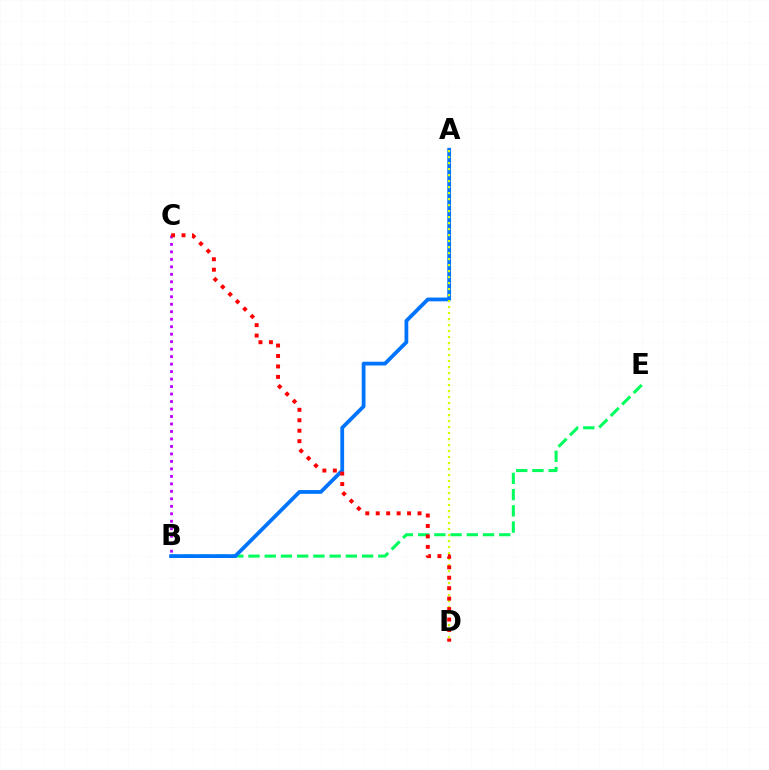{('B', 'E'): [{'color': '#00ff5c', 'line_style': 'dashed', 'thickness': 2.2}], ('A', 'B'): [{'color': '#0074ff', 'line_style': 'solid', 'thickness': 2.72}], ('A', 'D'): [{'color': '#d1ff00', 'line_style': 'dotted', 'thickness': 1.63}], ('B', 'C'): [{'color': '#b900ff', 'line_style': 'dotted', 'thickness': 2.03}], ('C', 'D'): [{'color': '#ff0000', 'line_style': 'dotted', 'thickness': 2.84}]}